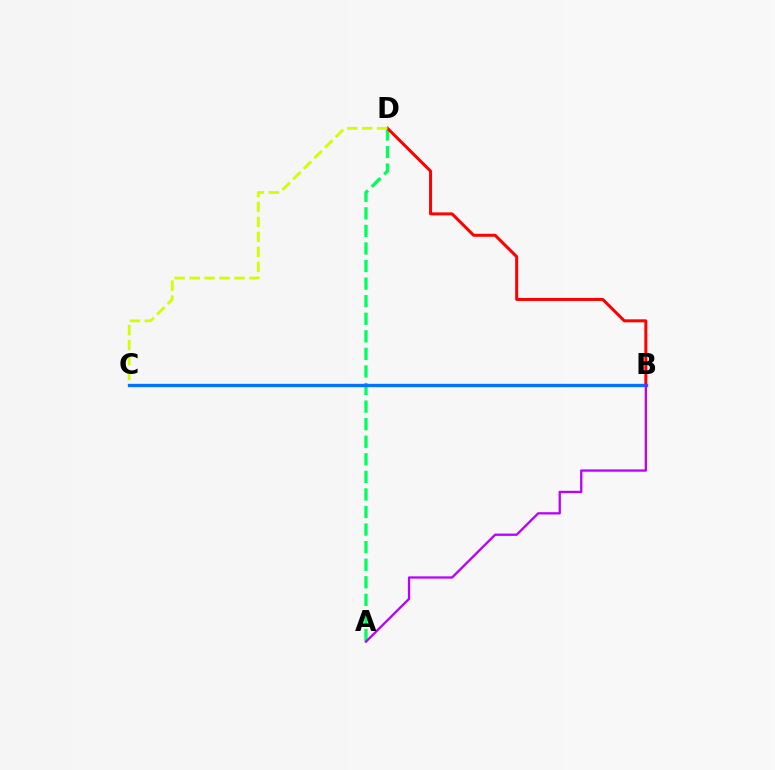{('A', 'D'): [{'color': '#00ff5c', 'line_style': 'dashed', 'thickness': 2.39}], ('B', 'D'): [{'color': '#ff0000', 'line_style': 'solid', 'thickness': 2.16}], ('C', 'D'): [{'color': '#d1ff00', 'line_style': 'dashed', 'thickness': 2.04}], ('B', 'C'): [{'color': '#0074ff', 'line_style': 'solid', 'thickness': 2.4}], ('A', 'B'): [{'color': '#b900ff', 'line_style': 'solid', 'thickness': 1.66}]}